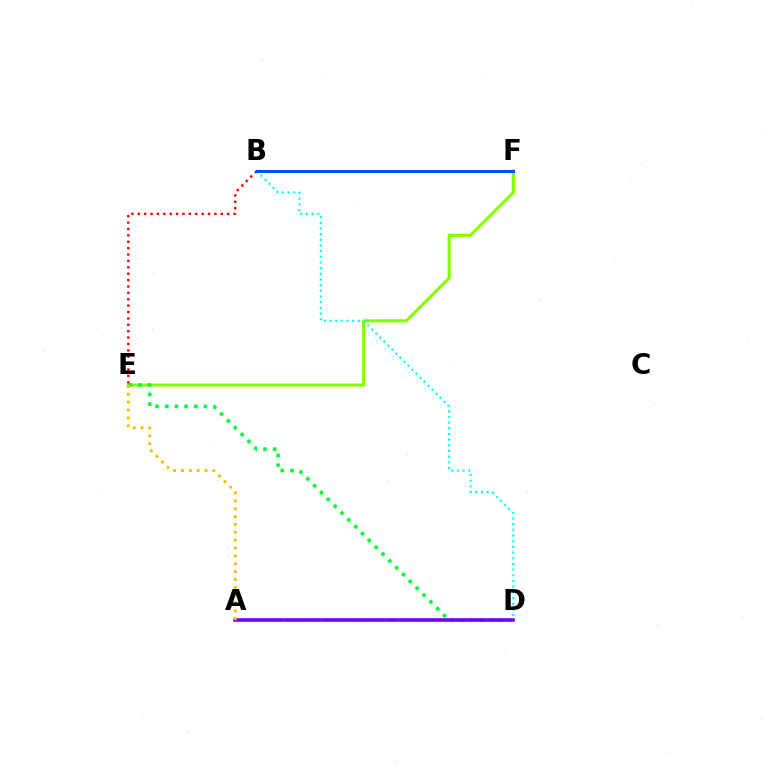{('E', 'F'): [{'color': '#84ff00', 'line_style': 'solid', 'thickness': 2.24}], ('D', 'E'): [{'color': '#00ff39', 'line_style': 'dotted', 'thickness': 2.63}], ('B', 'D'): [{'color': '#00fff6', 'line_style': 'dotted', 'thickness': 1.54}], ('A', 'D'): [{'color': '#ff00cf', 'line_style': 'dashed', 'thickness': 1.73}, {'color': '#7200ff', 'line_style': 'solid', 'thickness': 2.54}], ('B', 'E'): [{'color': '#ff0000', 'line_style': 'dotted', 'thickness': 1.74}], ('A', 'E'): [{'color': '#ffbd00', 'line_style': 'dotted', 'thickness': 2.13}], ('B', 'F'): [{'color': '#004bff', 'line_style': 'solid', 'thickness': 2.2}]}